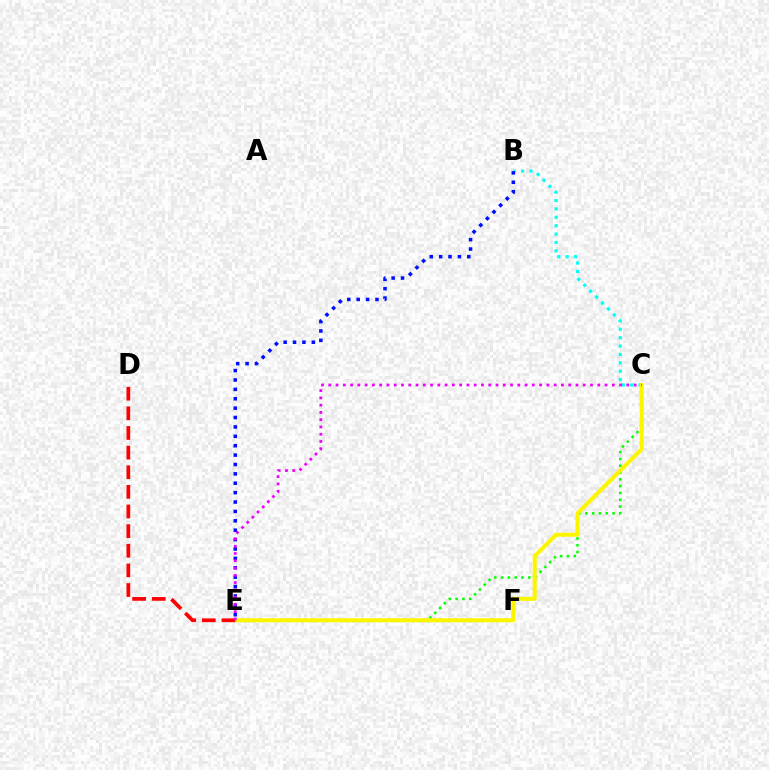{('C', 'E'): [{'color': '#08ff00', 'line_style': 'dotted', 'thickness': 1.85}, {'color': '#fcf500', 'line_style': 'solid', 'thickness': 2.9}, {'color': '#ee00ff', 'line_style': 'dotted', 'thickness': 1.98}], ('B', 'C'): [{'color': '#00fff6', 'line_style': 'dotted', 'thickness': 2.28}], ('D', 'E'): [{'color': '#ff0000', 'line_style': 'dashed', 'thickness': 2.67}], ('B', 'E'): [{'color': '#0010ff', 'line_style': 'dotted', 'thickness': 2.55}]}